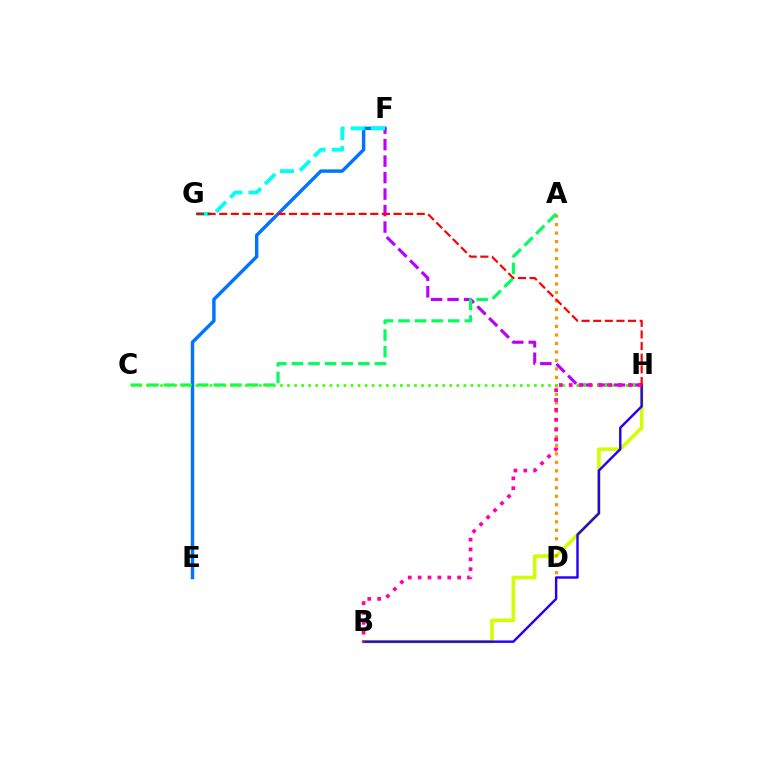{('B', 'H'): [{'color': '#d1ff00', 'line_style': 'solid', 'thickness': 2.58}, {'color': '#2500ff', 'line_style': 'solid', 'thickness': 1.75}, {'color': '#ff00ac', 'line_style': 'dotted', 'thickness': 2.68}], ('E', 'F'): [{'color': '#0074ff', 'line_style': 'solid', 'thickness': 2.47}], ('A', 'D'): [{'color': '#ff9400', 'line_style': 'dotted', 'thickness': 2.31}], ('F', 'H'): [{'color': '#b900ff', 'line_style': 'dashed', 'thickness': 2.24}], ('A', 'C'): [{'color': '#00ff5c', 'line_style': 'dashed', 'thickness': 2.25}], ('F', 'G'): [{'color': '#00fff6', 'line_style': 'dashed', 'thickness': 2.74}], ('C', 'H'): [{'color': '#3dff00', 'line_style': 'dotted', 'thickness': 1.92}], ('G', 'H'): [{'color': '#ff0000', 'line_style': 'dashed', 'thickness': 1.58}]}